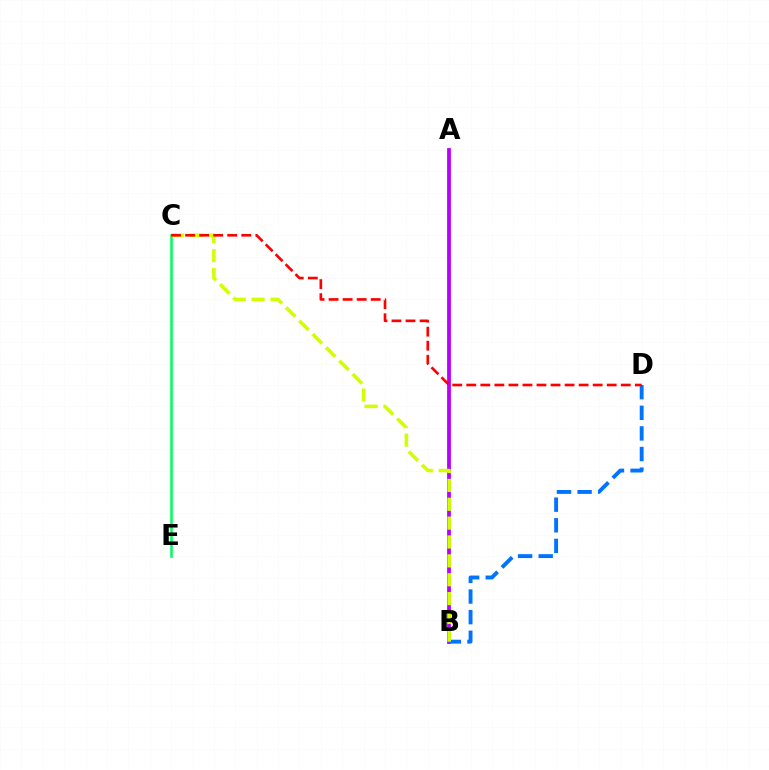{('A', 'B'): [{'color': '#b900ff', 'line_style': 'solid', 'thickness': 2.72}], ('C', 'E'): [{'color': '#00ff5c', 'line_style': 'solid', 'thickness': 1.84}], ('B', 'D'): [{'color': '#0074ff', 'line_style': 'dashed', 'thickness': 2.8}], ('B', 'C'): [{'color': '#d1ff00', 'line_style': 'dashed', 'thickness': 2.56}], ('C', 'D'): [{'color': '#ff0000', 'line_style': 'dashed', 'thickness': 1.91}]}